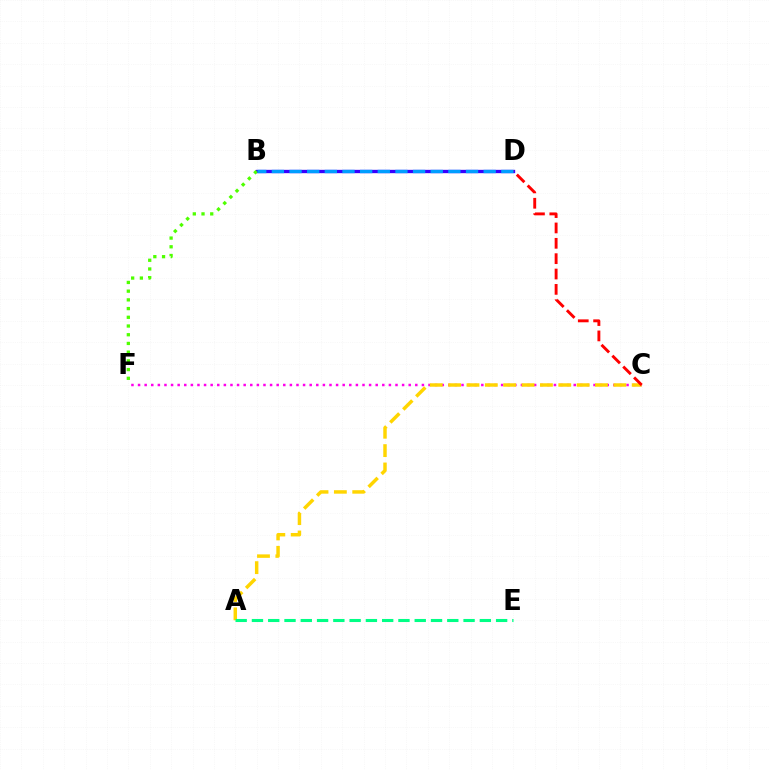{('C', 'F'): [{'color': '#ff00ed', 'line_style': 'dotted', 'thickness': 1.79}], ('B', 'D'): [{'color': '#3700ff', 'line_style': 'solid', 'thickness': 2.4}, {'color': '#009eff', 'line_style': 'dashed', 'thickness': 2.4}], ('A', 'C'): [{'color': '#ffd500', 'line_style': 'dashed', 'thickness': 2.49}], ('C', 'D'): [{'color': '#ff0000', 'line_style': 'dashed', 'thickness': 2.09}], ('A', 'E'): [{'color': '#00ff86', 'line_style': 'dashed', 'thickness': 2.21}], ('B', 'F'): [{'color': '#4fff00', 'line_style': 'dotted', 'thickness': 2.37}]}